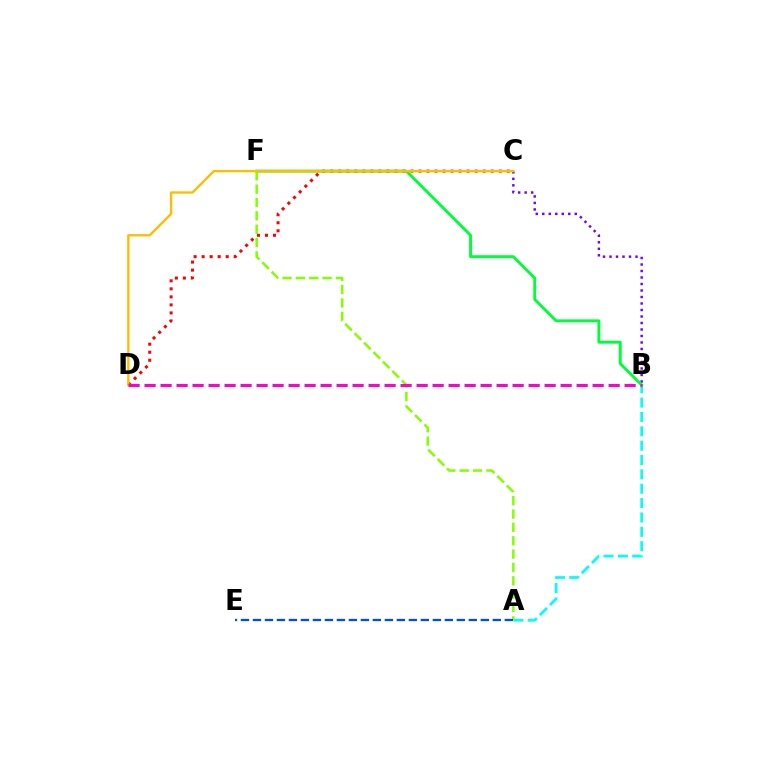{('B', 'C'): [{'color': '#7200ff', 'line_style': 'dotted', 'thickness': 1.77}], ('A', 'B'): [{'color': '#00fff6', 'line_style': 'dashed', 'thickness': 1.95}], ('C', 'D'): [{'color': '#ff0000', 'line_style': 'dotted', 'thickness': 2.18}, {'color': '#ffbd00', 'line_style': 'solid', 'thickness': 1.69}], ('B', 'F'): [{'color': '#00ff39', 'line_style': 'solid', 'thickness': 2.09}], ('A', 'F'): [{'color': '#84ff00', 'line_style': 'dashed', 'thickness': 1.81}], ('B', 'D'): [{'color': '#ff00cf', 'line_style': 'dashed', 'thickness': 2.17}], ('A', 'E'): [{'color': '#004bff', 'line_style': 'dashed', 'thickness': 1.63}]}